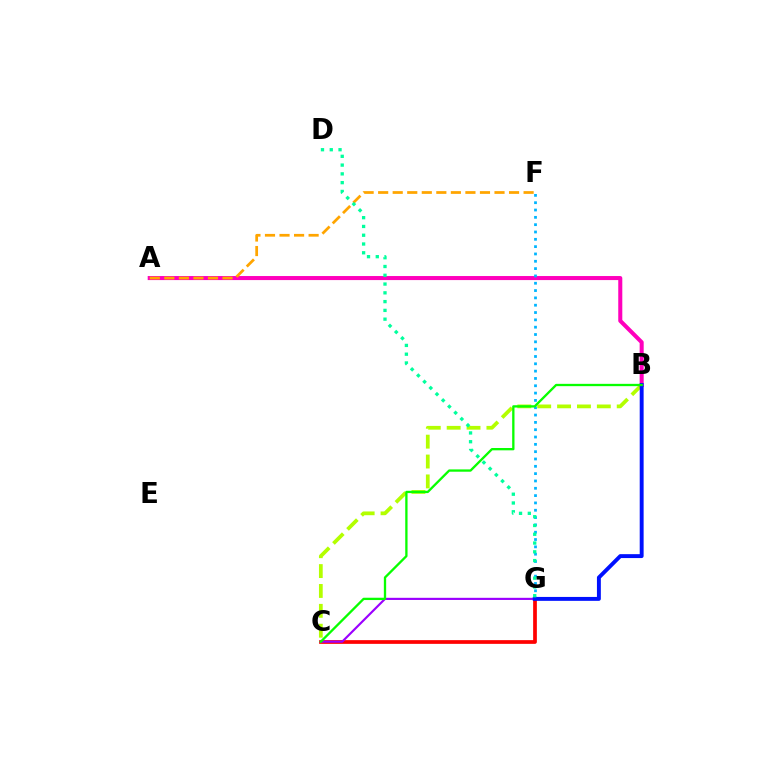{('B', 'C'): [{'color': '#b3ff00', 'line_style': 'dashed', 'thickness': 2.7}, {'color': '#08ff00', 'line_style': 'solid', 'thickness': 1.67}], ('A', 'B'): [{'color': '#ff00bd', 'line_style': 'solid', 'thickness': 2.91}], ('C', 'G'): [{'color': '#ff0000', 'line_style': 'solid', 'thickness': 2.68}, {'color': '#9b00ff', 'line_style': 'solid', 'thickness': 1.55}], ('F', 'G'): [{'color': '#00b5ff', 'line_style': 'dotted', 'thickness': 1.99}], ('A', 'F'): [{'color': '#ffa500', 'line_style': 'dashed', 'thickness': 1.98}], ('B', 'G'): [{'color': '#0010ff', 'line_style': 'solid', 'thickness': 2.82}], ('D', 'G'): [{'color': '#00ff9d', 'line_style': 'dotted', 'thickness': 2.38}]}